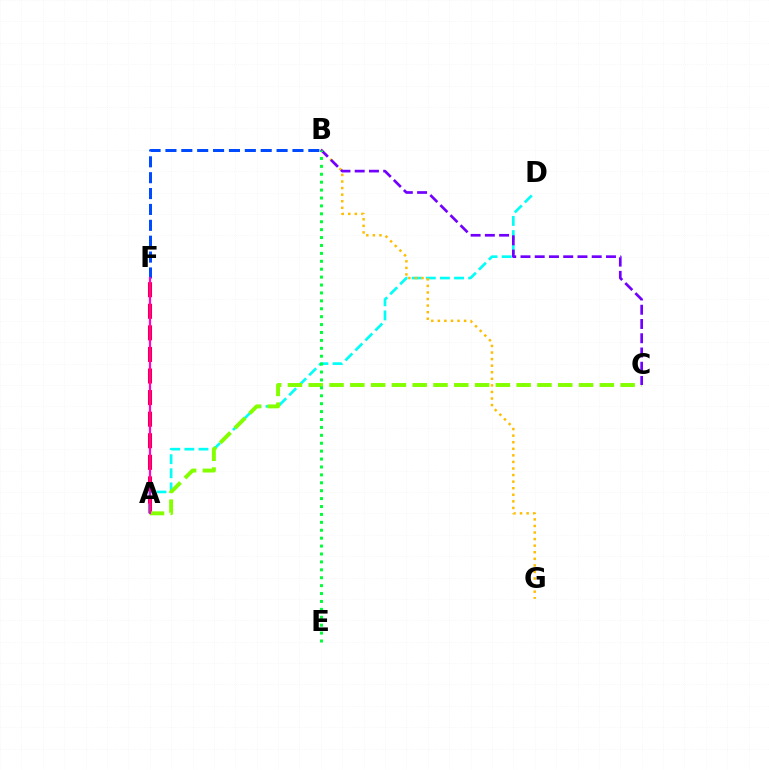{('A', 'F'): [{'color': '#ff0000', 'line_style': 'dashed', 'thickness': 2.93}, {'color': '#ff00cf', 'line_style': 'solid', 'thickness': 1.57}], ('A', 'D'): [{'color': '#00fff6', 'line_style': 'dashed', 'thickness': 1.92}], ('B', 'G'): [{'color': '#ffbd00', 'line_style': 'dotted', 'thickness': 1.79}], ('A', 'C'): [{'color': '#84ff00', 'line_style': 'dashed', 'thickness': 2.82}], ('B', 'F'): [{'color': '#004bff', 'line_style': 'dashed', 'thickness': 2.16}], ('B', 'C'): [{'color': '#7200ff', 'line_style': 'dashed', 'thickness': 1.94}], ('B', 'E'): [{'color': '#00ff39', 'line_style': 'dotted', 'thickness': 2.15}]}